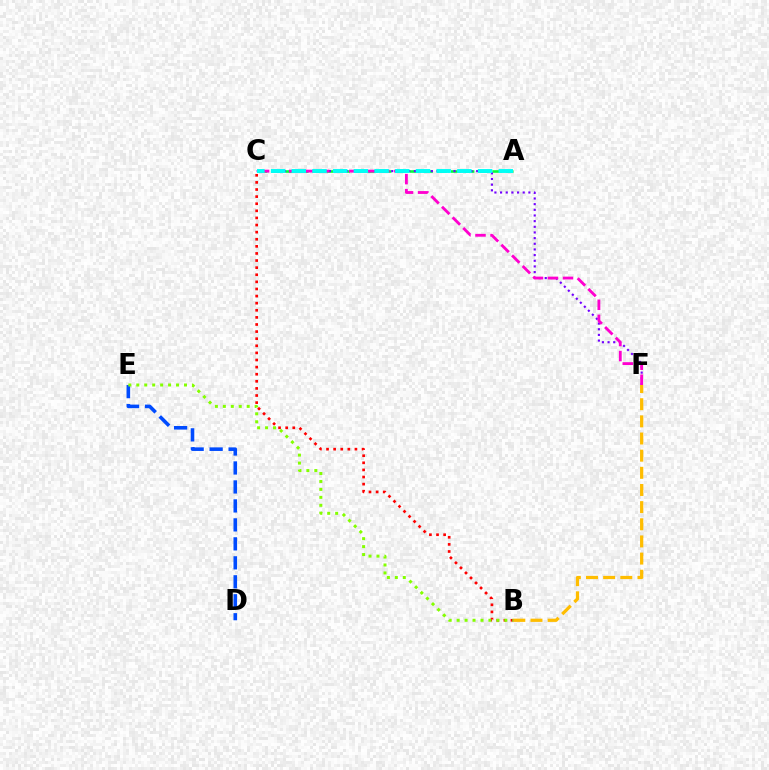{('B', 'F'): [{'color': '#ffbd00', 'line_style': 'dashed', 'thickness': 2.33}], ('D', 'E'): [{'color': '#004bff', 'line_style': 'dashed', 'thickness': 2.58}], ('A', 'C'): [{'color': '#00ff39', 'line_style': 'dashed', 'thickness': 1.88}, {'color': '#00fff6', 'line_style': 'dashed', 'thickness': 2.81}], ('C', 'F'): [{'color': '#7200ff', 'line_style': 'dotted', 'thickness': 1.54}, {'color': '#ff00cf', 'line_style': 'dashed', 'thickness': 2.04}], ('B', 'C'): [{'color': '#ff0000', 'line_style': 'dotted', 'thickness': 1.93}], ('B', 'E'): [{'color': '#84ff00', 'line_style': 'dotted', 'thickness': 2.16}]}